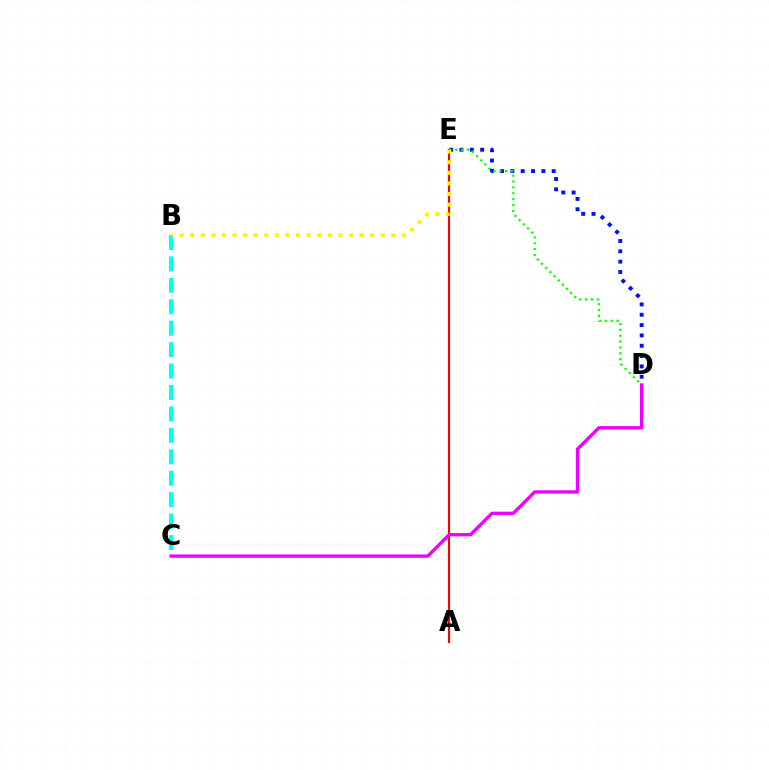{('A', 'E'): [{'color': '#ff0000', 'line_style': 'solid', 'thickness': 1.54}], ('D', 'E'): [{'color': '#0010ff', 'line_style': 'dotted', 'thickness': 2.81}, {'color': '#08ff00', 'line_style': 'dotted', 'thickness': 1.6}], ('B', 'C'): [{'color': '#00fff6', 'line_style': 'dashed', 'thickness': 2.91}], ('C', 'D'): [{'color': '#ee00ff', 'line_style': 'solid', 'thickness': 2.42}], ('B', 'E'): [{'color': '#fcf500', 'line_style': 'dotted', 'thickness': 2.87}]}